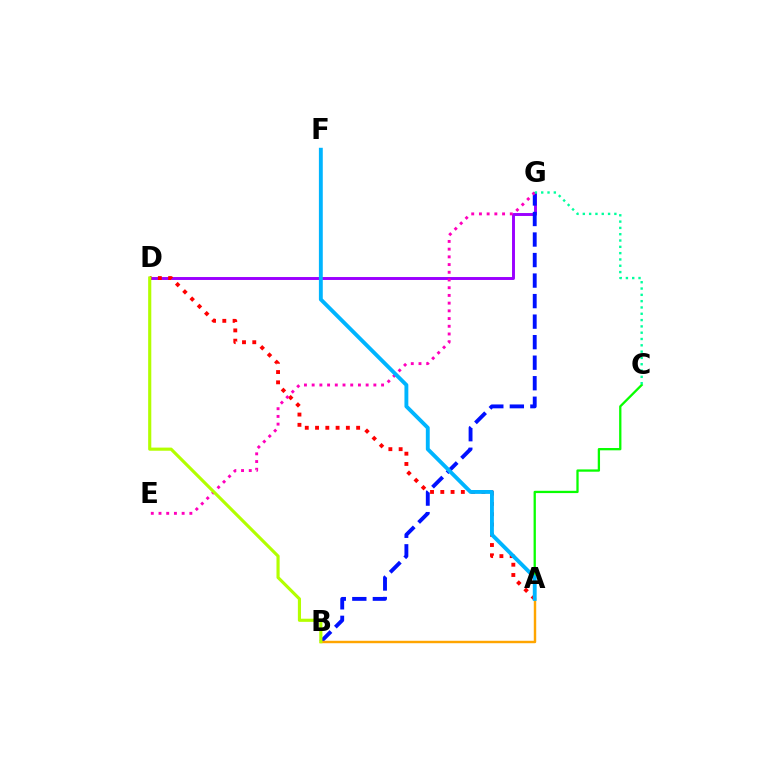{('D', 'G'): [{'color': '#9b00ff', 'line_style': 'solid', 'thickness': 2.11}], ('A', 'D'): [{'color': '#ff0000', 'line_style': 'dotted', 'thickness': 2.79}], ('A', 'C'): [{'color': '#08ff00', 'line_style': 'solid', 'thickness': 1.65}], ('B', 'G'): [{'color': '#0010ff', 'line_style': 'dashed', 'thickness': 2.79}], ('E', 'G'): [{'color': '#ff00bd', 'line_style': 'dotted', 'thickness': 2.1}], ('C', 'G'): [{'color': '#00ff9d', 'line_style': 'dotted', 'thickness': 1.71}], ('A', 'B'): [{'color': '#ffa500', 'line_style': 'solid', 'thickness': 1.76}], ('A', 'F'): [{'color': '#00b5ff', 'line_style': 'solid', 'thickness': 2.79}], ('B', 'D'): [{'color': '#b3ff00', 'line_style': 'solid', 'thickness': 2.26}]}